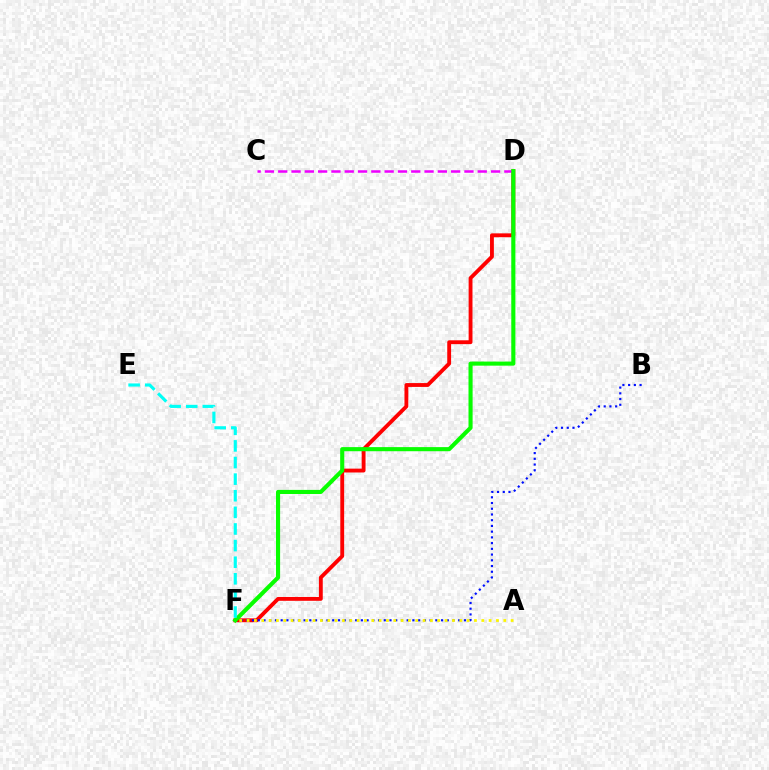{('D', 'F'): [{'color': '#ff0000', 'line_style': 'solid', 'thickness': 2.77}, {'color': '#08ff00', 'line_style': 'solid', 'thickness': 2.95}], ('B', 'F'): [{'color': '#0010ff', 'line_style': 'dotted', 'thickness': 1.56}], ('C', 'D'): [{'color': '#ee00ff', 'line_style': 'dashed', 'thickness': 1.81}], ('A', 'F'): [{'color': '#fcf500', 'line_style': 'dotted', 'thickness': 1.99}], ('E', 'F'): [{'color': '#00fff6', 'line_style': 'dashed', 'thickness': 2.26}]}